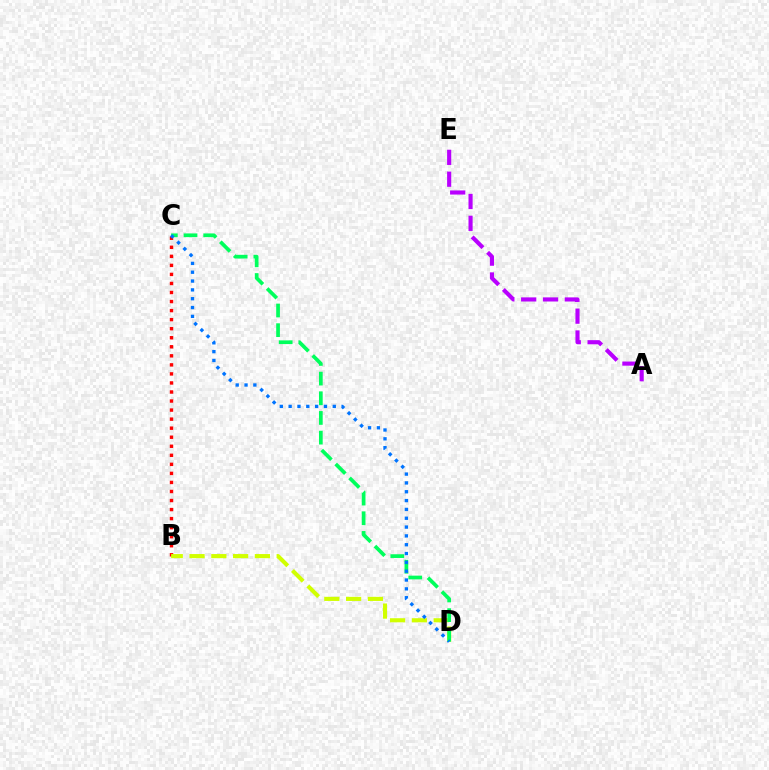{('A', 'E'): [{'color': '#b900ff', 'line_style': 'dashed', 'thickness': 2.97}], ('B', 'C'): [{'color': '#ff0000', 'line_style': 'dotted', 'thickness': 2.46}], ('B', 'D'): [{'color': '#d1ff00', 'line_style': 'dashed', 'thickness': 2.96}], ('C', 'D'): [{'color': '#00ff5c', 'line_style': 'dashed', 'thickness': 2.67}, {'color': '#0074ff', 'line_style': 'dotted', 'thickness': 2.4}]}